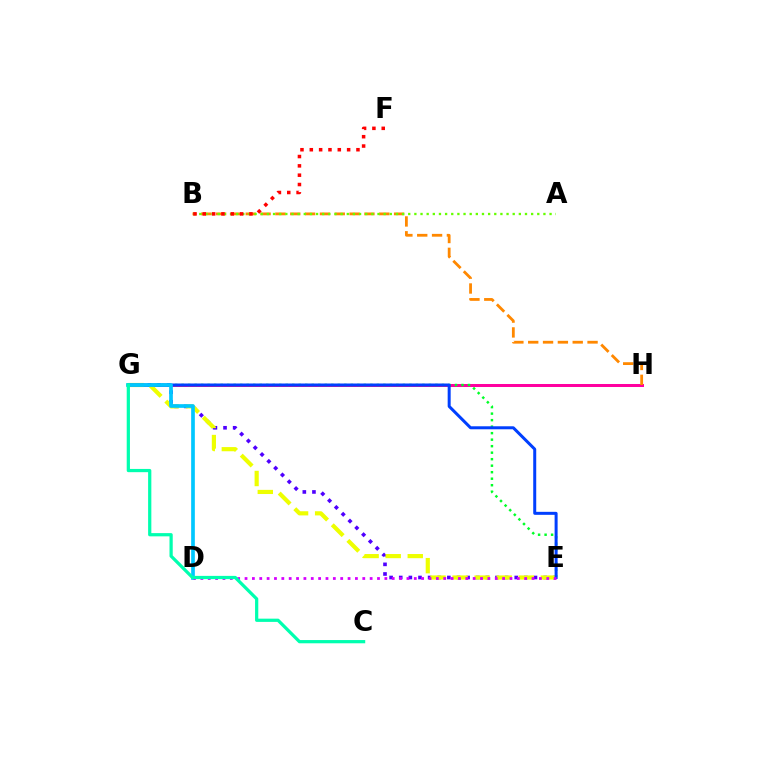{('G', 'H'): [{'color': '#ff00a0', 'line_style': 'solid', 'thickness': 2.17}], ('B', 'H'): [{'color': '#ff8800', 'line_style': 'dashed', 'thickness': 2.02}], ('A', 'B'): [{'color': '#66ff00', 'line_style': 'dotted', 'thickness': 1.67}], ('E', 'G'): [{'color': '#4f00ff', 'line_style': 'dotted', 'thickness': 2.62}, {'color': '#00ff27', 'line_style': 'dotted', 'thickness': 1.77}, {'color': '#eeff00', 'line_style': 'dashed', 'thickness': 3.0}, {'color': '#003fff', 'line_style': 'solid', 'thickness': 2.16}], ('D', 'G'): [{'color': '#00c7ff', 'line_style': 'solid', 'thickness': 2.65}], ('D', 'E'): [{'color': '#d600ff', 'line_style': 'dotted', 'thickness': 2.0}], ('C', 'G'): [{'color': '#00ffaf', 'line_style': 'solid', 'thickness': 2.33}], ('B', 'F'): [{'color': '#ff0000', 'line_style': 'dotted', 'thickness': 2.54}]}